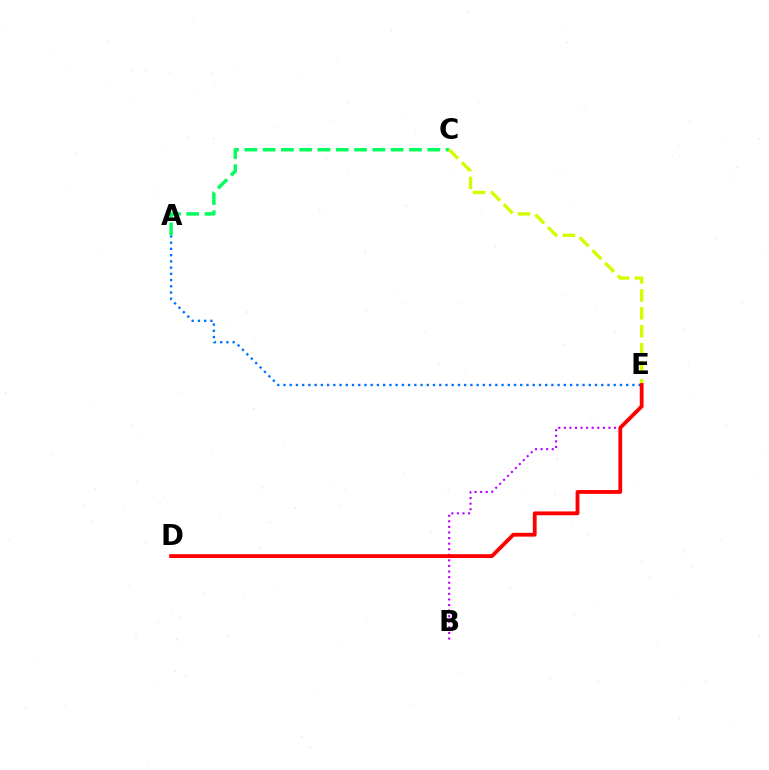{('A', 'E'): [{'color': '#0074ff', 'line_style': 'dotted', 'thickness': 1.69}], ('A', 'C'): [{'color': '#00ff5c', 'line_style': 'dashed', 'thickness': 2.49}], ('C', 'E'): [{'color': '#d1ff00', 'line_style': 'dashed', 'thickness': 2.44}], ('B', 'E'): [{'color': '#b900ff', 'line_style': 'dotted', 'thickness': 1.52}], ('D', 'E'): [{'color': '#ff0000', 'line_style': 'solid', 'thickness': 2.75}]}